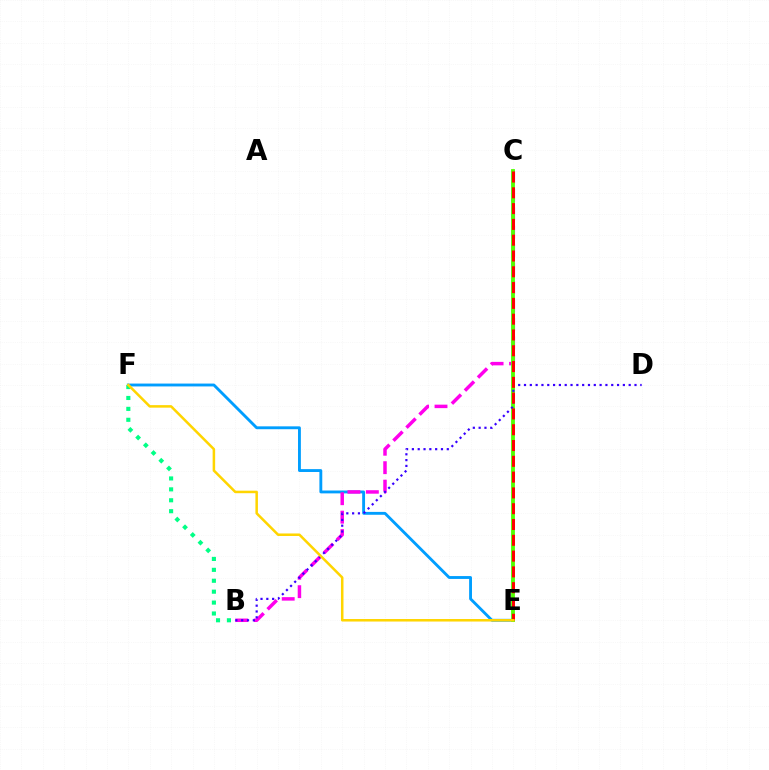{('E', 'F'): [{'color': '#009eff', 'line_style': 'solid', 'thickness': 2.07}, {'color': '#ffd500', 'line_style': 'solid', 'thickness': 1.81}], ('B', 'F'): [{'color': '#00ff86', 'line_style': 'dotted', 'thickness': 2.96}], ('B', 'C'): [{'color': '#ff00ed', 'line_style': 'dashed', 'thickness': 2.51}], ('C', 'E'): [{'color': '#4fff00', 'line_style': 'solid', 'thickness': 2.75}, {'color': '#ff0000', 'line_style': 'dashed', 'thickness': 2.15}], ('B', 'D'): [{'color': '#3700ff', 'line_style': 'dotted', 'thickness': 1.58}]}